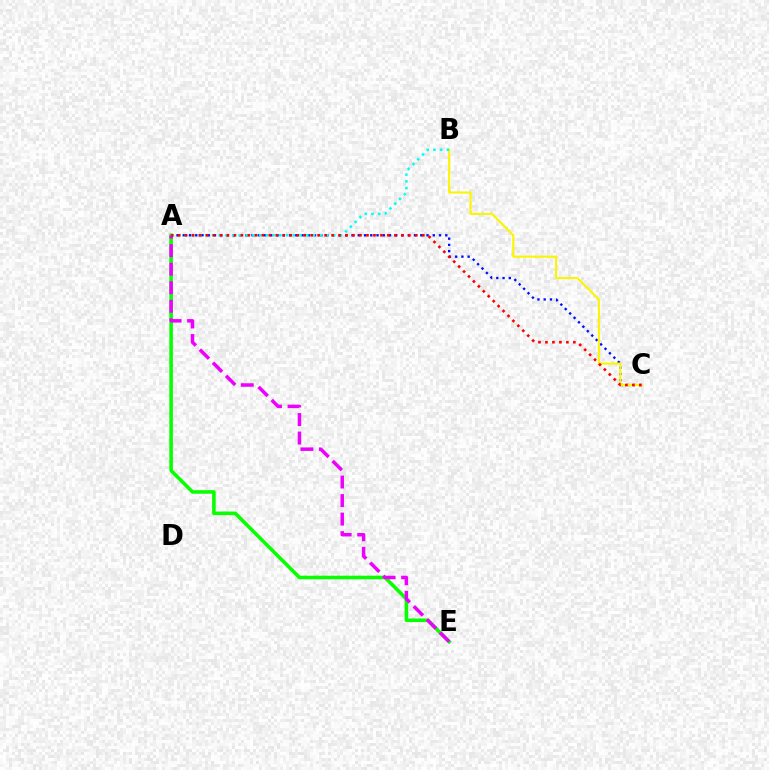{('A', 'C'): [{'color': '#0010ff', 'line_style': 'dotted', 'thickness': 1.7}, {'color': '#ff0000', 'line_style': 'dotted', 'thickness': 1.9}], ('A', 'E'): [{'color': '#08ff00', 'line_style': 'solid', 'thickness': 2.57}, {'color': '#ee00ff', 'line_style': 'dashed', 'thickness': 2.52}], ('B', 'C'): [{'color': '#fcf500', 'line_style': 'solid', 'thickness': 1.51}], ('A', 'B'): [{'color': '#00fff6', 'line_style': 'dotted', 'thickness': 1.83}]}